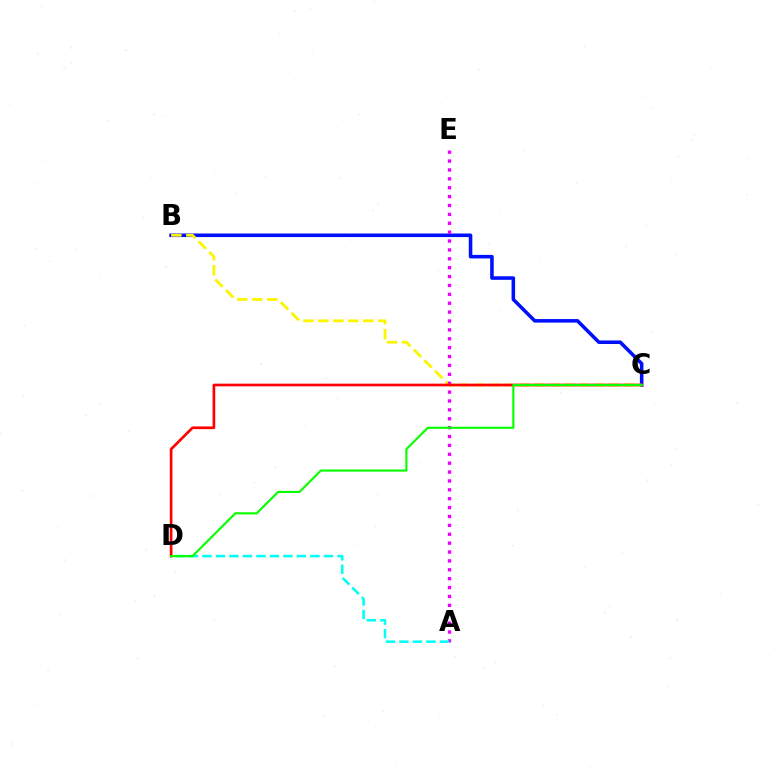{('B', 'C'): [{'color': '#0010ff', 'line_style': 'solid', 'thickness': 2.56}, {'color': '#fcf500', 'line_style': 'dashed', 'thickness': 2.04}], ('A', 'E'): [{'color': '#ee00ff', 'line_style': 'dotted', 'thickness': 2.41}], ('A', 'D'): [{'color': '#00fff6', 'line_style': 'dashed', 'thickness': 1.83}], ('C', 'D'): [{'color': '#ff0000', 'line_style': 'solid', 'thickness': 1.93}, {'color': '#08ff00', 'line_style': 'solid', 'thickness': 1.54}]}